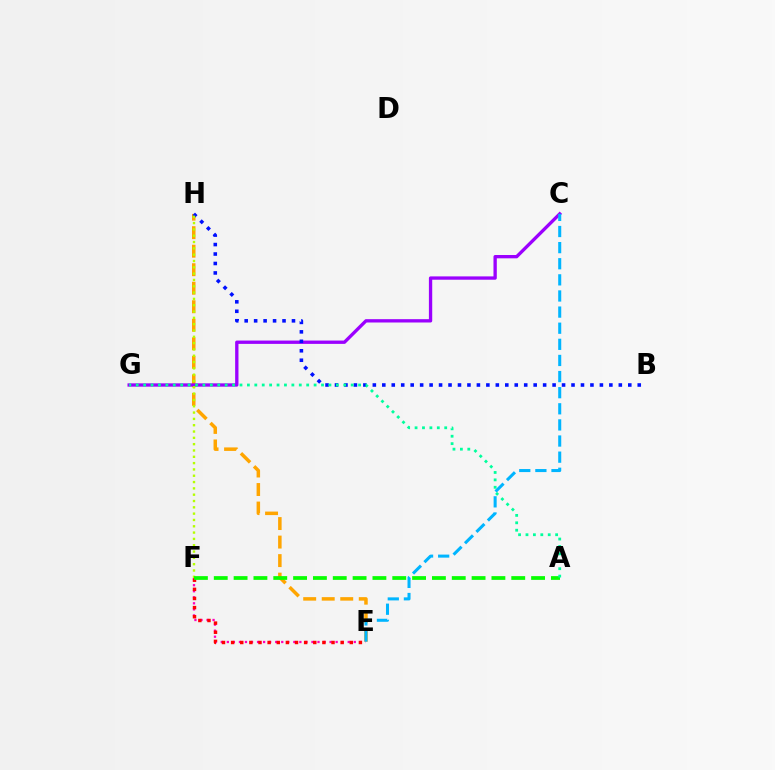{('E', 'H'): [{'color': '#ffa500', 'line_style': 'dashed', 'thickness': 2.52}], ('C', 'G'): [{'color': '#9b00ff', 'line_style': 'solid', 'thickness': 2.39}], ('B', 'H'): [{'color': '#0010ff', 'line_style': 'dotted', 'thickness': 2.57}], ('F', 'H'): [{'color': '#b3ff00', 'line_style': 'dotted', 'thickness': 1.72}], ('E', 'F'): [{'color': '#ff00bd', 'line_style': 'dotted', 'thickness': 1.64}, {'color': '#ff0000', 'line_style': 'dotted', 'thickness': 2.48}], ('A', 'F'): [{'color': '#08ff00', 'line_style': 'dashed', 'thickness': 2.69}], ('C', 'E'): [{'color': '#00b5ff', 'line_style': 'dashed', 'thickness': 2.19}], ('A', 'G'): [{'color': '#00ff9d', 'line_style': 'dotted', 'thickness': 2.01}]}